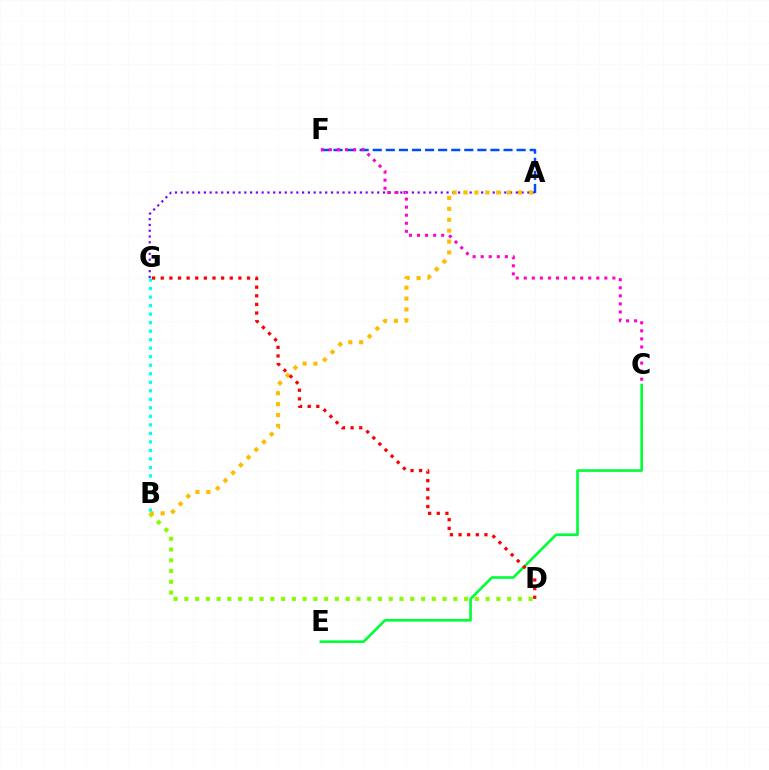{('B', 'D'): [{'color': '#84ff00', 'line_style': 'dotted', 'thickness': 2.92}], ('A', 'G'): [{'color': '#7200ff', 'line_style': 'dotted', 'thickness': 1.57}], ('A', 'F'): [{'color': '#004bff', 'line_style': 'dashed', 'thickness': 1.78}], ('C', 'E'): [{'color': '#00ff39', 'line_style': 'solid', 'thickness': 1.91}], ('A', 'B'): [{'color': '#ffbd00', 'line_style': 'dotted', 'thickness': 2.96}], ('C', 'F'): [{'color': '#ff00cf', 'line_style': 'dotted', 'thickness': 2.19}], ('D', 'G'): [{'color': '#ff0000', 'line_style': 'dotted', 'thickness': 2.34}], ('B', 'G'): [{'color': '#00fff6', 'line_style': 'dotted', 'thickness': 2.31}]}